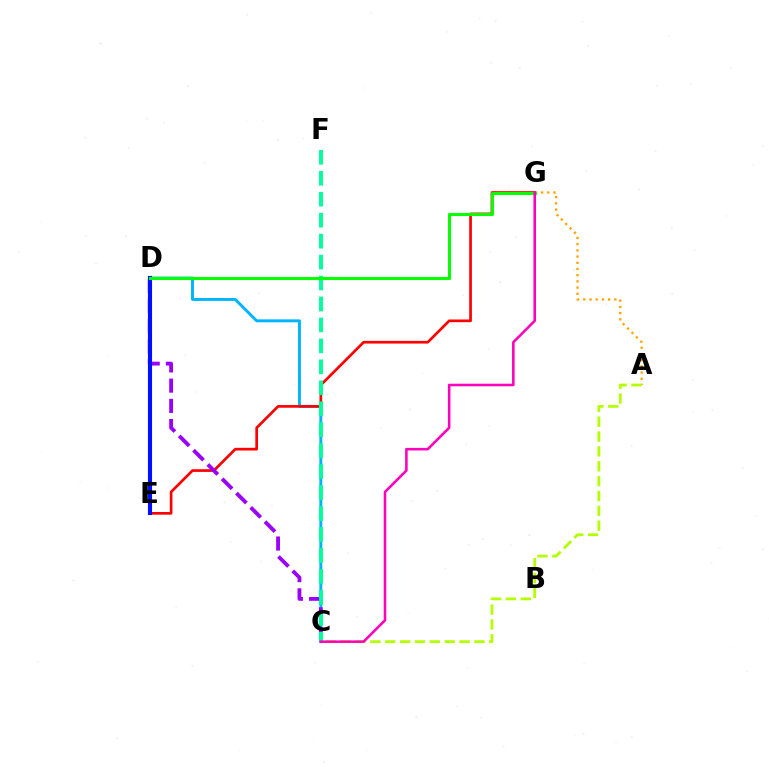{('C', 'D'): [{'color': '#00b5ff', 'line_style': 'solid', 'thickness': 2.11}, {'color': '#9b00ff', 'line_style': 'dashed', 'thickness': 2.75}], ('E', 'G'): [{'color': '#ff0000', 'line_style': 'solid', 'thickness': 1.93}], ('D', 'E'): [{'color': '#0010ff', 'line_style': 'solid', 'thickness': 2.95}], ('C', 'F'): [{'color': '#00ff9d', 'line_style': 'dashed', 'thickness': 2.85}], ('A', 'G'): [{'color': '#ffa500', 'line_style': 'dotted', 'thickness': 1.69}], ('D', 'G'): [{'color': '#08ff00', 'line_style': 'solid', 'thickness': 2.21}], ('A', 'C'): [{'color': '#b3ff00', 'line_style': 'dashed', 'thickness': 2.02}], ('C', 'G'): [{'color': '#ff00bd', 'line_style': 'solid', 'thickness': 1.84}]}